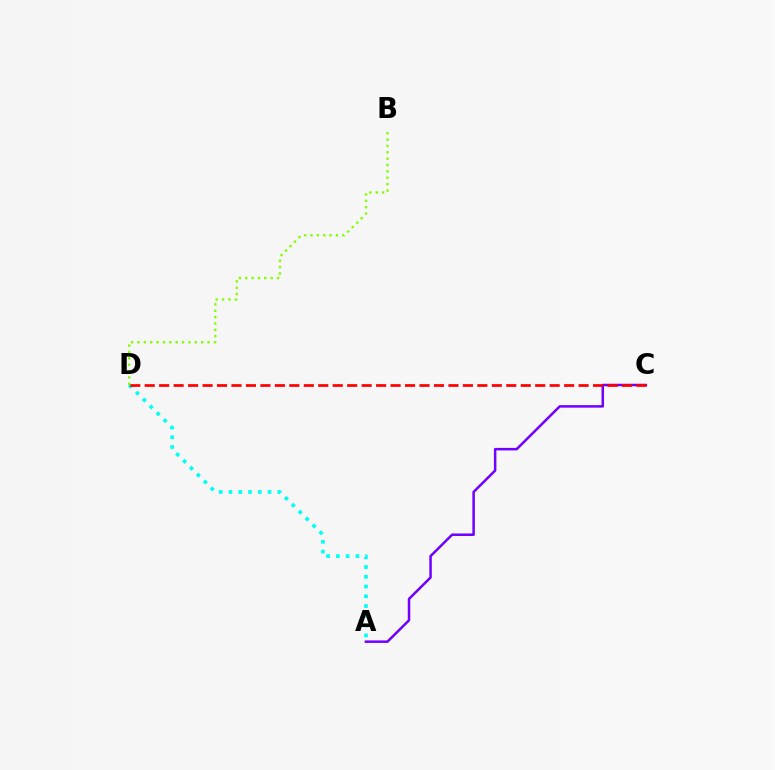{('A', 'D'): [{'color': '#00fff6', 'line_style': 'dotted', 'thickness': 2.65}], ('A', 'C'): [{'color': '#7200ff', 'line_style': 'solid', 'thickness': 1.81}], ('C', 'D'): [{'color': '#ff0000', 'line_style': 'dashed', 'thickness': 1.96}], ('B', 'D'): [{'color': '#84ff00', 'line_style': 'dotted', 'thickness': 1.73}]}